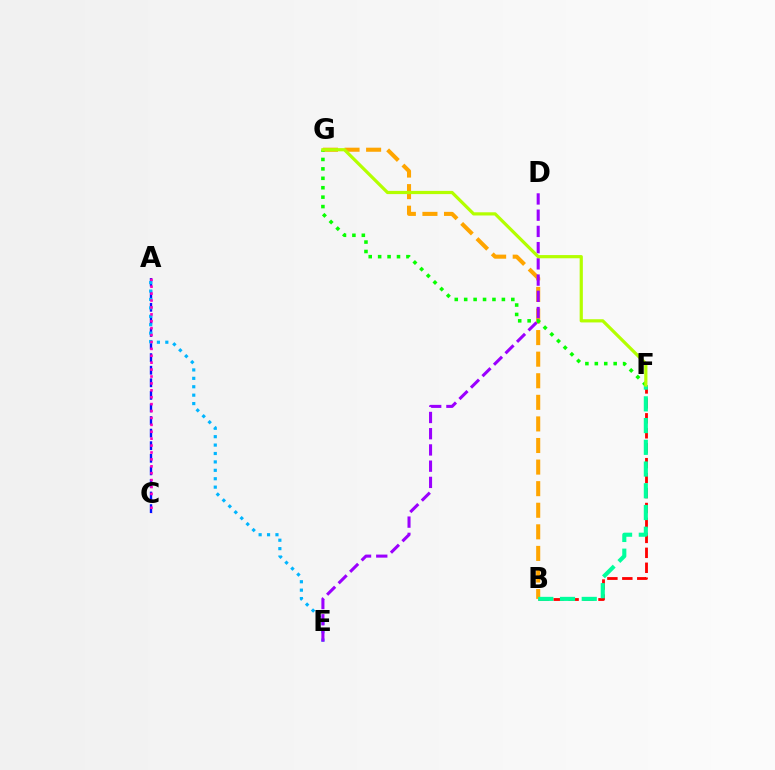{('A', 'C'): [{'color': '#0010ff', 'line_style': 'dashed', 'thickness': 1.71}, {'color': '#ff00bd', 'line_style': 'dotted', 'thickness': 1.88}], ('B', 'F'): [{'color': '#ff0000', 'line_style': 'dashed', 'thickness': 2.03}, {'color': '#00ff9d', 'line_style': 'dashed', 'thickness': 2.95}], ('B', 'G'): [{'color': '#ffa500', 'line_style': 'dashed', 'thickness': 2.93}], ('A', 'E'): [{'color': '#00b5ff', 'line_style': 'dotted', 'thickness': 2.29}], ('F', 'G'): [{'color': '#08ff00', 'line_style': 'dotted', 'thickness': 2.56}, {'color': '#b3ff00', 'line_style': 'solid', 'thickness': 2.3}], ('D', 'E'): [{'color': '#9b00ff', 'line_style': 'dashed', 'thickness': 2.2}]}